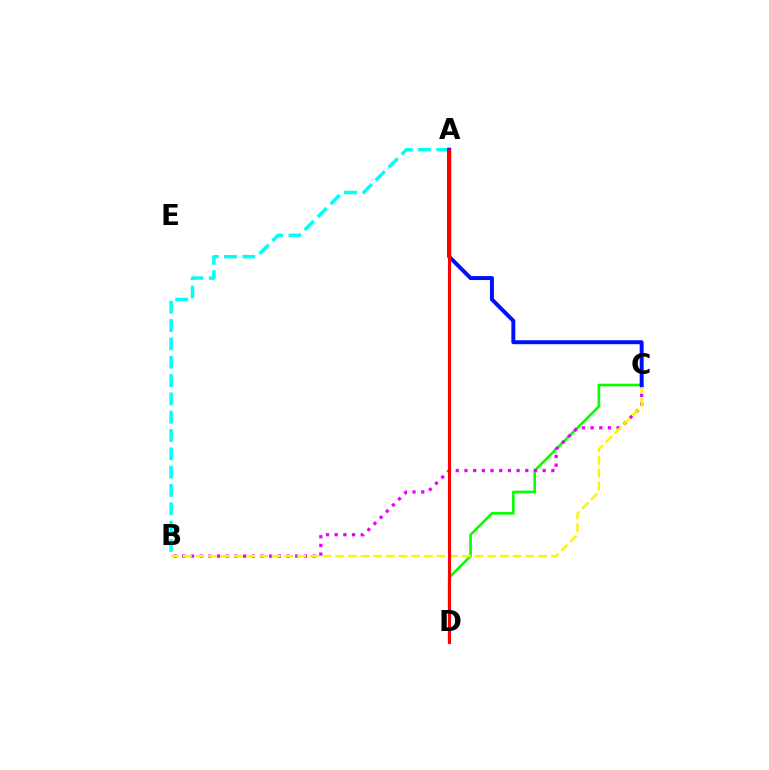{('A', 'B'): [{'color': '#00fff6', 'line_style': 'dashed', 'thickness': 2.49}], ('C', 'D'): [{'color': '#08ff00', 'line_style': 'solid', 'thickness': 1.89}], ('B', 'C'): [{'color': '#ee00ff', 'line_style': 'dotted', 'thickness': 2.36}, {'color': '#fcf500', 'line_style': 'dashed', 'thickness': 1.72}], ('A', 'C'): [{'color': '#0010ff', 'line_style': 'solid', 'thickness': 2.85}], ('A', 'D'): [{'color': '#ff0000', 'line_style': 'solid', 'thickness': 2.23}]}